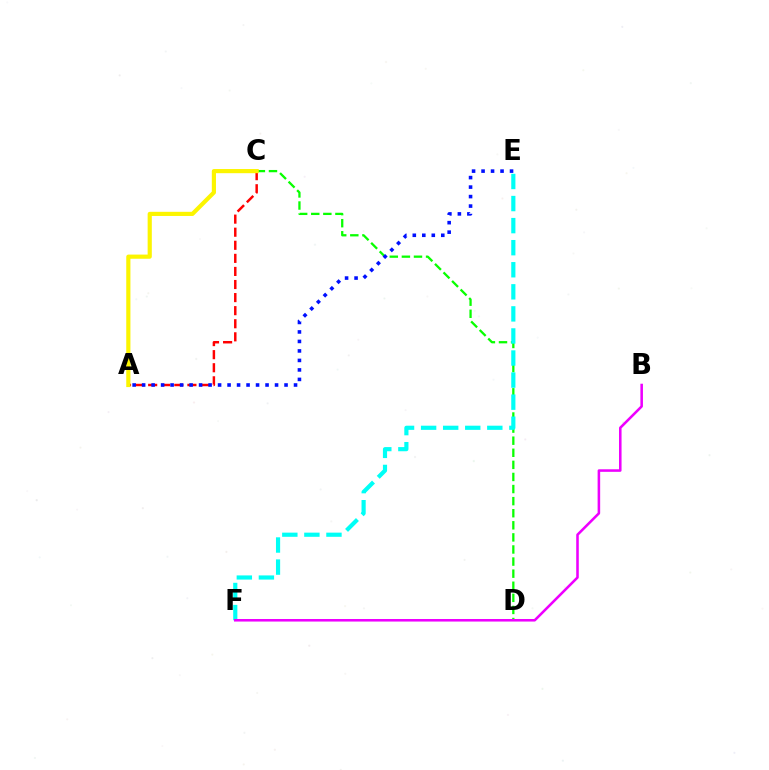{('C', 'D'): [{'color': '#08ff00', 'line_style': 'dashed', 'thickness': 1.64}], ('E', 'F'): [{'color': '#00fff6', 'line_style': 'dashed', 'thickness': 3.0}], ('A', 'C'): [{'color': '#ff0000', 'line_style': 'dashed', 'thickness': 1.78}, {'color': '#fcf500', 'line_style': 'solid', 'thickness': 3.0}], ('A', 'E'): [{'color': '#0010ff', 'line_style': 'dotted', 'thickness': 2.58}], ('B', 'F'): [{'color': '#ee00ff', 'line_style': 'solid', 'thickness': 1.84}]}